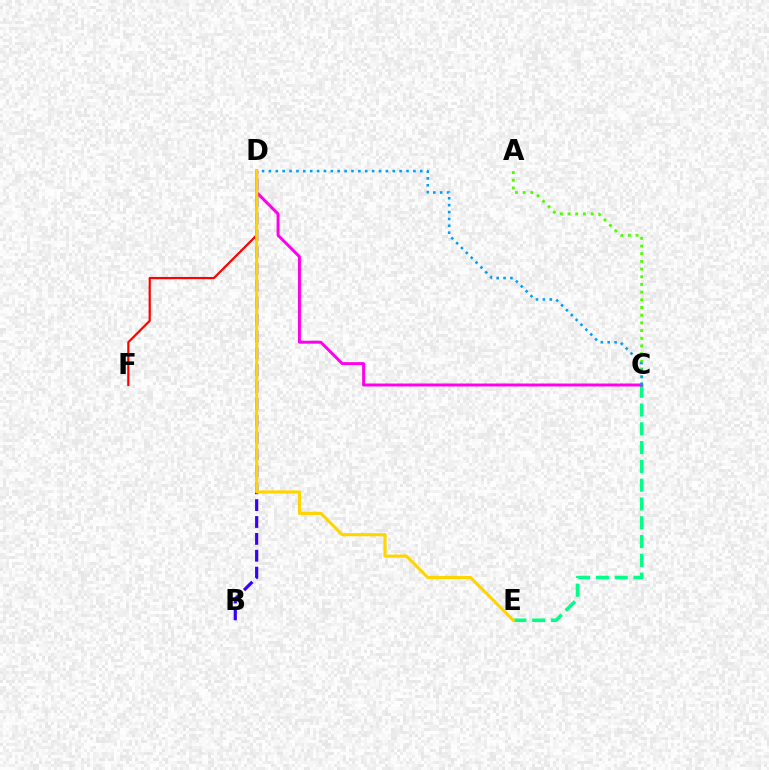{('C', 'E'): [{'color': '#00ff86', 'line_style': 'dashed', 'thickness': 2.55}], ('A', 'C'): [{'color': '#4fff00', 'line_style': 'dotted', 'thickness': 2.09}], ('C', 'D'): [{'color': '#ff00ed', 'line_style': 'solid', 'thickness': 2.13}, {'color': '#009eff', 'line_style': 'dotted', 'thickness': 1.87}], ('D', 'F'): [{'color': '#ff0000', 'line_style': 'solid', 'thickness': 1.59}], ('B', 'D'): [{'color': '#3700ff', 'line_style': 'dashed', 'thickness': 2.29}], ('D', 'E'): [{'color': '#ffd500', 'line_style': 'solid', 'thickness': 2.26}]}